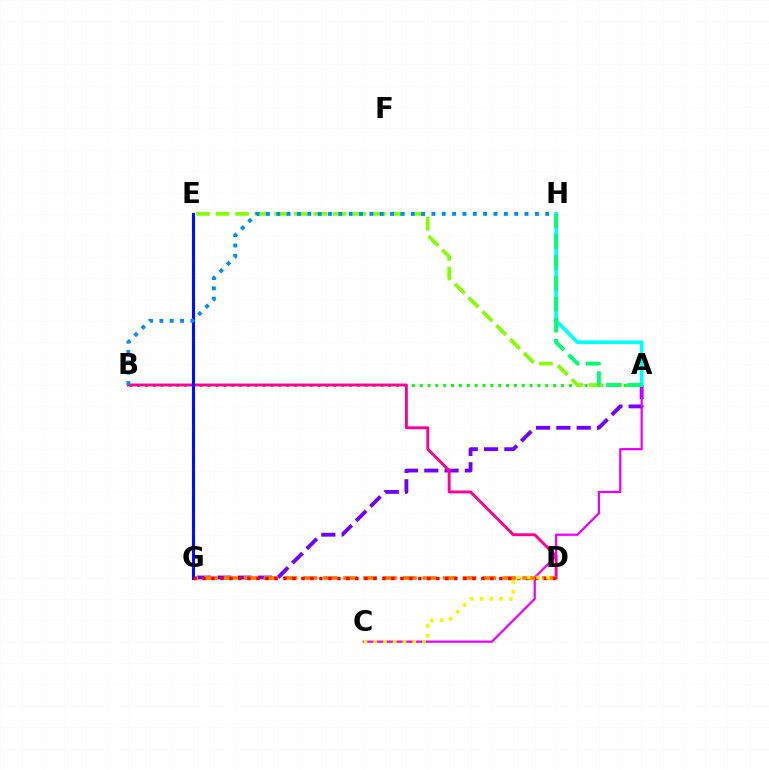{('A', 'B'): [{'color': '#08ff00', 'line_style': 'dotted', 'thickness': 2.13}], ('A', 'G'): [{'color': '#7200ff', 'line_style': 'dashed', 'thickness': 2.76}], ('A', 'E'): [{'color': '#84ff00', 'line_style': 'dashed', 'thickness': 2.66}], ('B', 'D'): [{'color': '#ff0094', 'line_style': 'solid', 'thickness': 2.1}], ('A', 'C'): [{'color': '#ee00ff', 'line_style': 'solid', 'thickness': 1.63}], ('D', 'G'): [{'color': '#ff7c00', 'line_style': 'dashed', 'thickness': 2.7}, {'color': '#ff0000', 'line_style': 'dotted', 'thickness': 2.44}], ('E', 'G'): [{'color': '#0010ff', 'line_style': 'solid', 'thickness': 2.21}], ('B', 'H'): [{'color': '#008cff', 'line_style': 'dotted', 'thickness': 2.81}], ('A', 'H'): [{'color': '#00fff6', 'line_style': 'solid', 'thickness': 2.68}, {'color': '#00ff74', 'line_style': 'dashed', 'thickness': 2.84}], ('C', 'D'): [{'color': '#fcf500', 'line_style': 'dotted', 'thickness': 2.65}]}